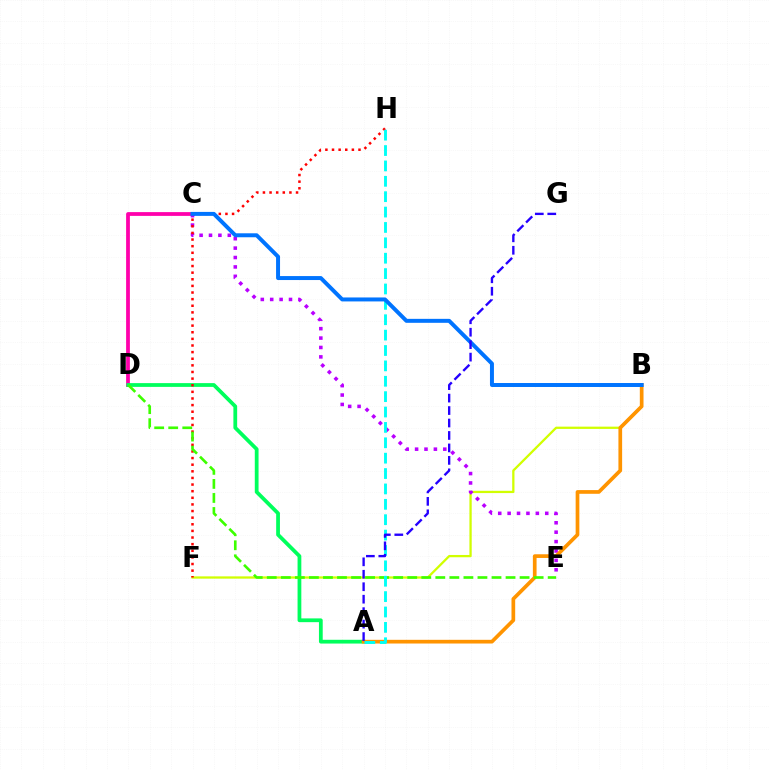{('B', 'F'): [{'color': '#d1ff00', 'line_style': 'solid', 'thickness': 1.64}], ('C', 'D'): [{'color': '#ff00ac', 'line_style': 'solid', 'thickness': 2.72}], ('A', 'D'): [{'color': '#00ff5c', 'line_style': 'solid', 'thickness': 2.71}], ('C', 'E'): [{'color': '#b900ff', 'line_style': 'dotted', 'thickness': 2.55}], ('F', 'H'): [{'color': '#ff0000', 'line_style': 'dotted', 'thickness': 1.8}], ('A', 'B'): [{'color': '#ff9400', 'line_style': 'solid', 'thickness': 2.66}], ('D', 'E'): [{'color': '#3dff00', 'line_style': 'dashed', 'thickness': 1.91}], ('A', 'H'): [{'color': '#00fff6', 'line_style': 'dashed', 'thickness': 2.09}], ('B', 'C'): [{'color': '#0074ff', 'line_style': 'solid', 'thickness': 2.86}], ('A', 'G'): [{'color': '#2500ff', 'line_style': 'dashed', 'thickness': 1.69}]}